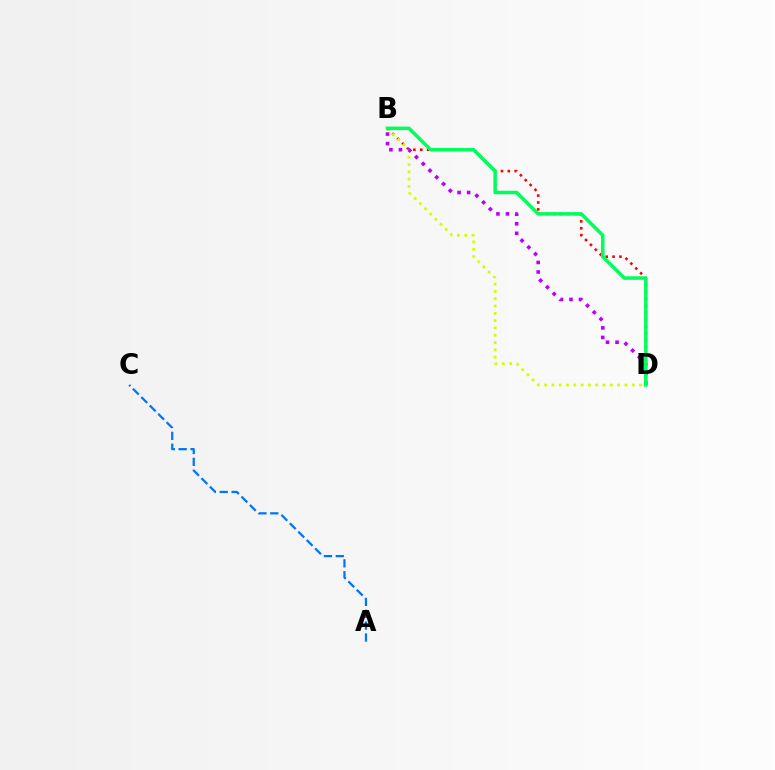{('B', 'D'): [{'color': '#ff0000', 'line_style': 'dotted', 'thickness': 1.87}, {'color': '#d1ff00', 'line_style': 'dotted', 'thickness': 1.98}, {'color': '#b900ff', 'line_style': 'dotted', 'thickness': 2.59}, {'color': '#00ff5c', 'line_style': 'solid', 'thickness': 2.54}], ('A', 'C'): [{'color': '#0074ff', 'line_style': 'dashed', 'thickness': 1.61}]}